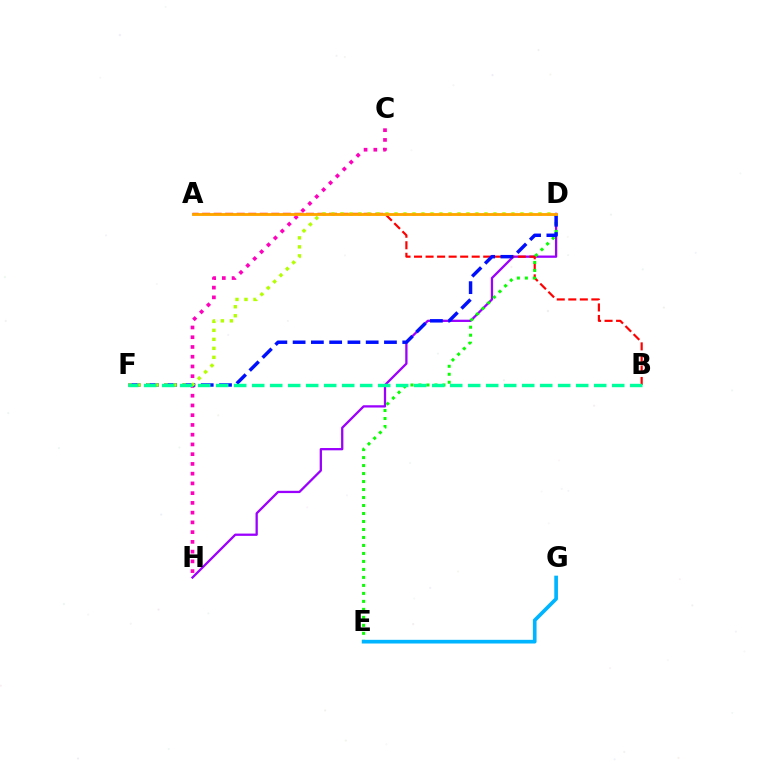{('D', 'H'): [{'color': '#9b00ff', 'line_style': 'solid', 'thickness': 1.65}], ('C', 'H'): [{'color': '#ff00bd', 'line_style': 'dotted', 'thickness': 2.65}], ('A', 'B'): [{'color': '#ff0000', 'line_style': 'dashed', 'thickness': 1.57}], ('D', 'E'): [{'color': '#08ff00', 'line_style': 'dotted', 'thickness': 2.17}], ('D', 'F'): [{'color': '#0010ff', 'line_style': 'dashed', 'thickness': 2.48}, {'color': '#b3ff00', 'line_style': 'dotted', 'thickness': 2.44}], ('B', 'F'): [{'color': '#00ff9d', 'line_style': 'dashed', 'thickness': 2.45}], ('E', 'G'): [{'color': '#00b5ff', 'line_style': 'solid', 'thickness': 2.65}], ('A', 'D'): [{'color': '#ffa500', 'line_style': 'solid', 'thickness': 2.05}]}